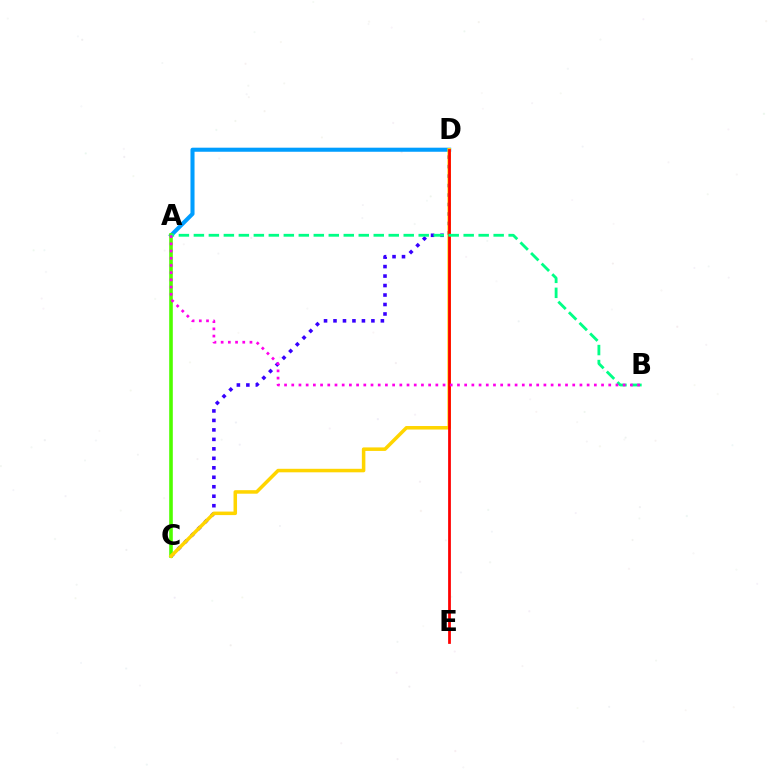{('A', 'D'): [{'color': '#009eff', 'line_style': 'solid', 'thickness': 2.92}], ('C', 'D'): [{'color': '#3700ff', 'line_style': 'dotted', 'thickness': 2.57}, {'color': '#ffd500', 'line_style': 'solid', 'thickness': 2.53}], ('A', 'C'): [{'color': '#4fff00', 'line_style': 'solid', 'thickness': 2.59}], ('D', 'E'): [{'color': '#ff0000', 'line_style': 'solid', 'thickness': 1.99}], ('A', 'B'): [{'color': '#00ff86', 'line_style': 'dashed', 'thickness': 2.04}, {'color': '#ff00ed', 'line_style': 'dotted', 'thickness': 1.96}]}